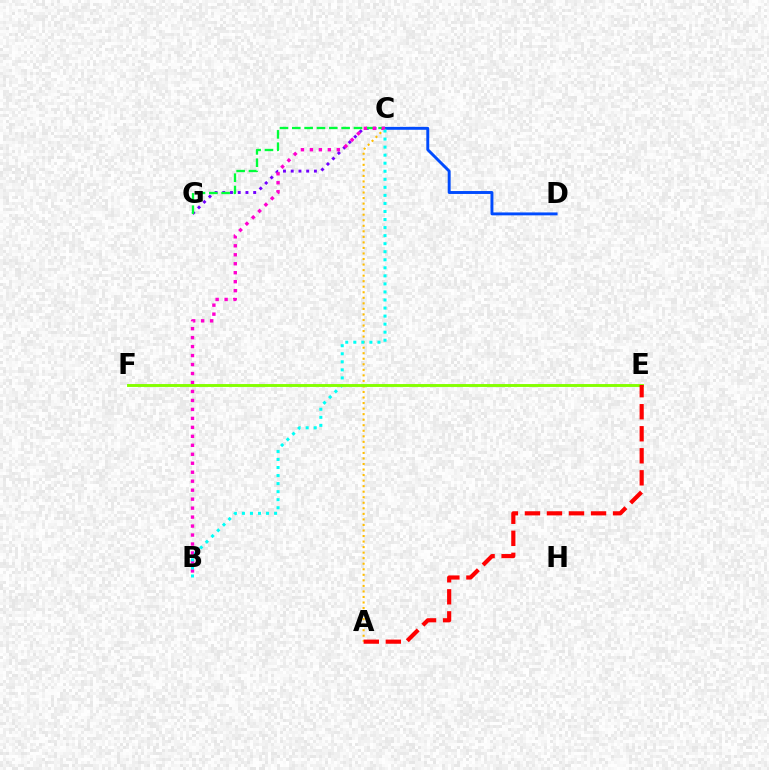{('C', 'G'): [{'color': '#7200ff', 'line_style': 'dotted', 'thickness': 2.1}, {'color': '#00ff39', 'line_style': 'dashed', 'thickness': 1.68}], ('C', 'D'): [{'color': '#004bff', 'line_style': 'solid', 'thickness': 2.1}], ('A', 'C'): [{'color': '#ffbd00', 'line_style': 'dotted', 'thickness': 1.51}], ('B', 'C'): [{'color': '#ff00cf', 'line_style': 'dotted', 'thickness': 2.44}, {'color': '#00fff6', 'line_style': 'dotted', 'thickness': 2.19}], ('E', 'F'): [{'color': '#84ff00', 'line_style': 'solid', 'thickness': 2.09}], ('A', 'E'): [{'color': '#ff0000', 'line_style': 'dashed', 'thickness': 2.99}]}